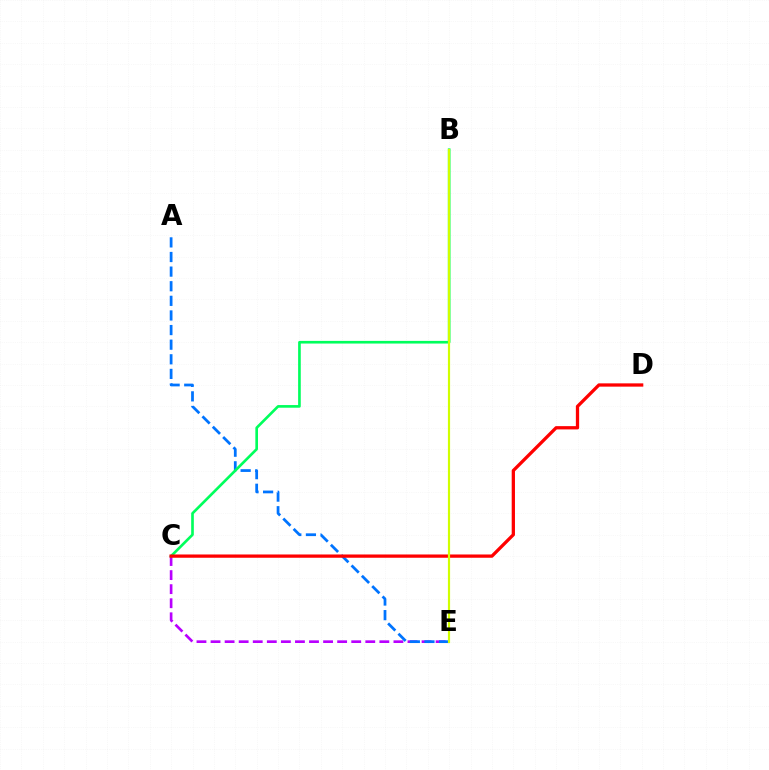{('C', 'E'): [{'color': '#b900ff', 'line_style': 'dashed', 'thickness': 1.91}], ('A', 'E'): [{'color': '#0074ff', 'line_style': 'dashed', 'thickness': 1.99}], ('B', 'C'): [{'color': '#00ff5c', 'line_style': 'solid', 'thickness': 1.91}], ('C', 'D'): [{'color': '#ff0000', 'line_style': 'solid', 'thickness': 2.36}], ('B', 'E'): [{'color': '#d1ff00', 'line_style': 'solid', 'thickness': 1.57}]}